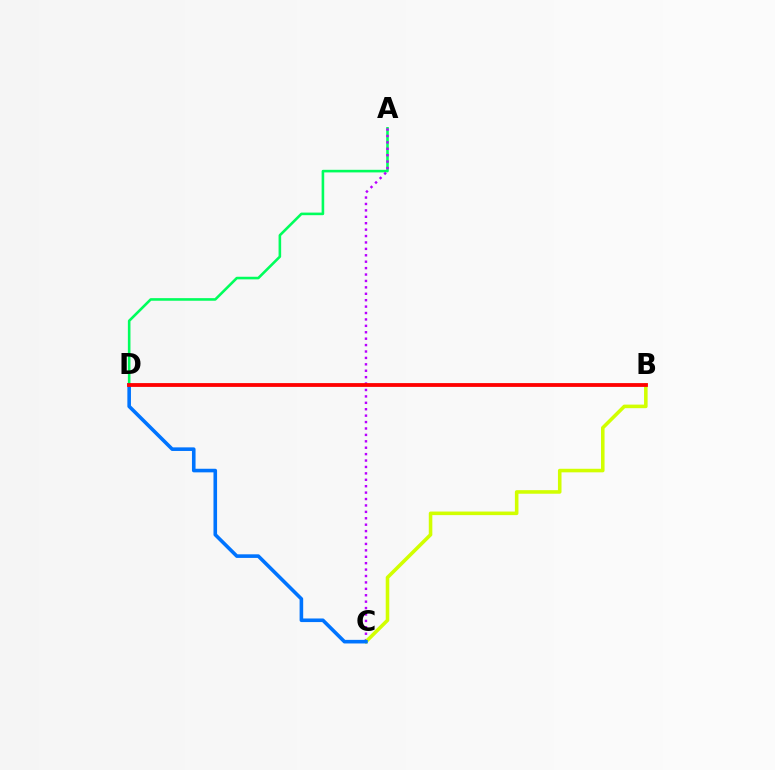{('A', 'D'): [{'color': '#00ff5c', 'line_style': 'solid', 'thickness': 1.87}], ('A', 'C'): [{'color': '#b900ff', 'line_style': 'dotted', 'thickness': 1.74}], ('B', 'C'): [{'color': '#d1ff00', 'line_style': 'solid', 'thickness': 2.56}], ('C', 'D'): [{'color': '#0074ff', 'line_style': 'solid', 'thickness': 2.59}], ('B', 'D'): [{'color': '#ff0000', 'line_style': 'solid', 'thickness': 2.74}]}